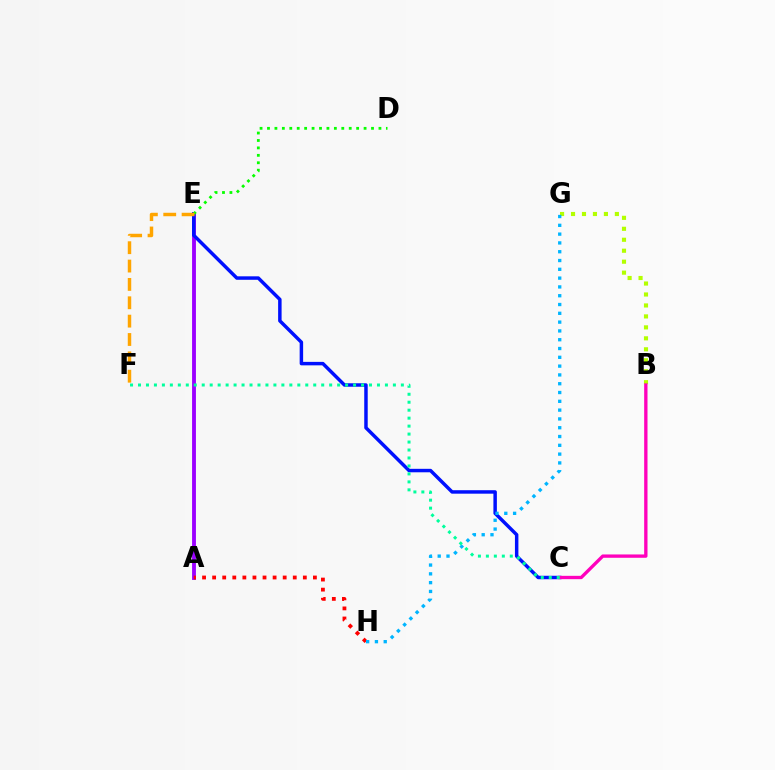{('A', 'E'): [{'color': '#9b00ff', 'line_style': 'solid', 'thickness': 2.77}], ('B', 'G'): [{'color': '#b3ff00', 'line_style': 'dotted', 'thickness': 2.98}], ('C', 'E'): [{'color': '#0010ff', 'line_style': 'solid', 'thickness': 2.5}], ('A', 'H'): [{'color': '#ff0000', 'line_style': 'dotted', 'thickness': 2.74}], ('G', 'H'): [{'color': '#00b5ff', 'line_style': 'dotted', 'thickness': 2.39}], ('B', 'C'): [{'color': '#ff00bd', 'line_style': 'solid', 'thickness': 2.4}], ('D', 'E'): [{'color': '#08ff00', 'line_style': 'dotted', 'thickness': 2.02}], ('C', 'F'): [{'color': '#00ff9d', 'line_style': 'dotted', 'thickness': 2.16}], ('E', 'F'): [{'color': '#ffa500', 'line_style': 'dashed', 'thickness': 2.49}]}